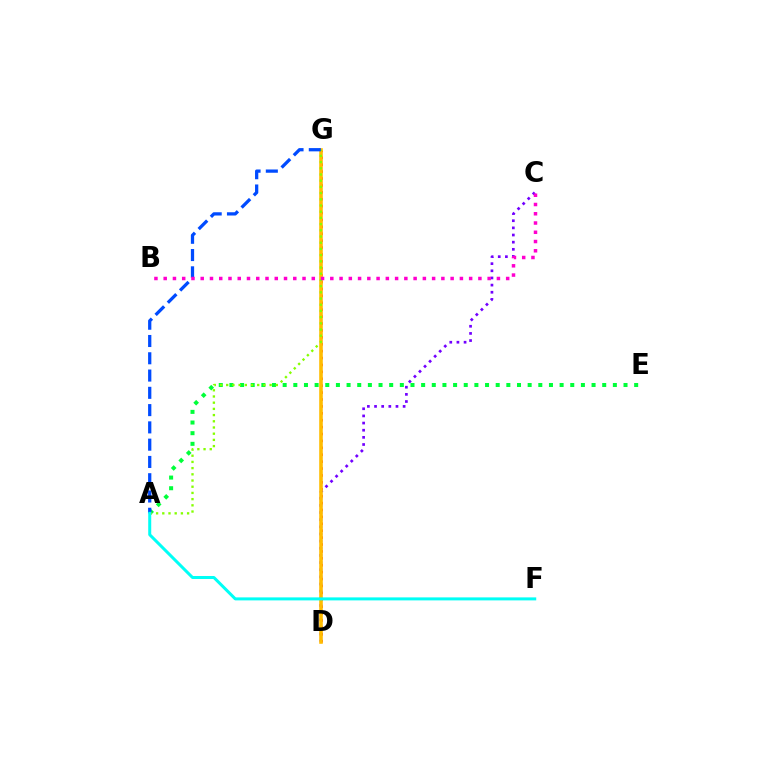{('A', 'E'): [{'color': '#00ff39', 'line_style': 'dotted', 'thickness': 2.89}], ('D', 'G'): [{'color': '#ff0000', 'line_style': 'dotted', 'thickness': 1.88}, {'color': '#ffbd00', 'line_style': 'solid', 'thickness': 2.58}], ('C', 'D'): [{'color': '#7200ff', 'line_style': 'dotted', 'thickness': 1.94}], ('A', 'G'): [{'color': '#84ff00', 'line_style': 'dotted', 'thickness': 1.68}, {'color': '#004bff', 'line_style': 'dashed', 'thickness': 2.35}], ('A', 'F'): [{'color': '#00fff6', 'line_style': 'solid', 'thickness': 2.17}], ('B', 'C'): [{'color': '#ff00cf', 'line_style': 'dotted', 'thickness': 2.51}]}